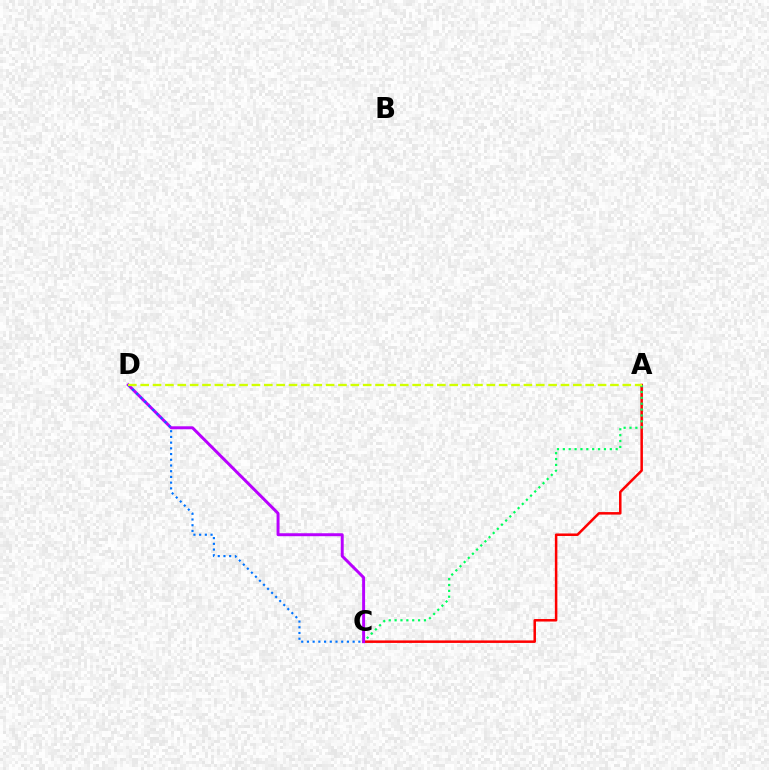{('A', 'C'): [{'color': '#ff0000', 'line_style': 'solid', 'thickness': 1.81}, {'color': '#00ff5c', 'line_style': 'dotted', 'thickness': 1.59}], ('C', 'D'): [{'color': '#b900ff', 'line_style': 'solid', 'thickness': 2.13}, {'color': '#0074ff', 'line_style': 'dotted', 'thickness': 1.55}], ('A', 'D'): [{'color': '#d1ff00', 'line_style': 'dashed', 'thickness': 1.68}]}